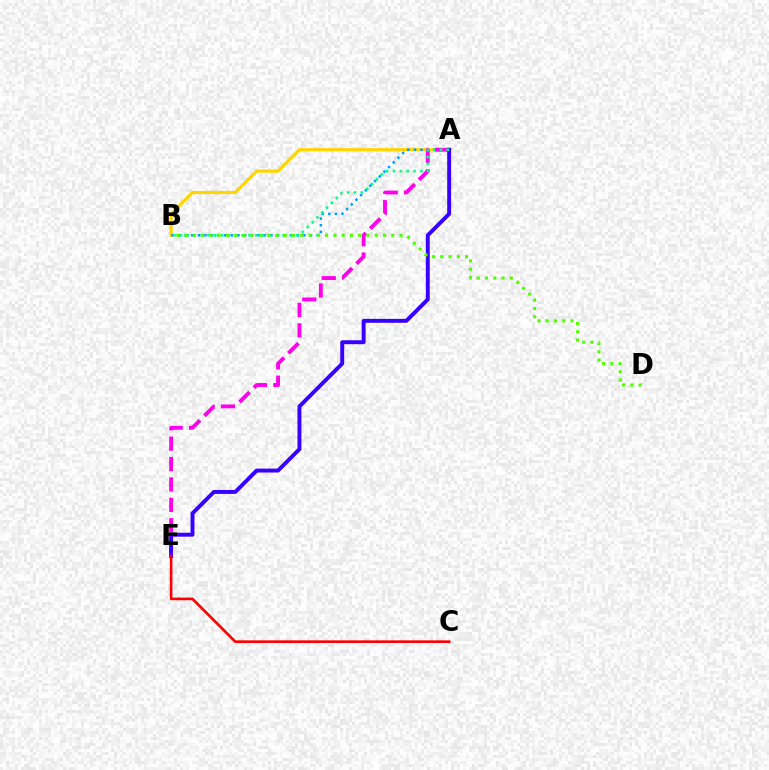{('A', 'B'): [{'color': '#ffd500', 'line_style': 'solid', 'thickness': 2.28}, {'color': '#009eff', 'line_style': 'dotted', 'thickness': 1.79}, {'color': '#00ff86', 'line_style': 'dotted', 'thickness': 1.86}], ('A', 'E'): [{'color': '#ff00ed', 'line_style': 'dashed', 'thickness': 2.77}, {'color': '#3700ff', 'line_style': 'solid', 'thickness': 2.83}], ('C', 'E'): [{'color': '#ff0000', 'line_style': 'solid', 'thickness': 1.9}], ('B', 'D'): [{'color': '#4fff00', 'line_style': 'dotted', 'thickness': 2.25}]}